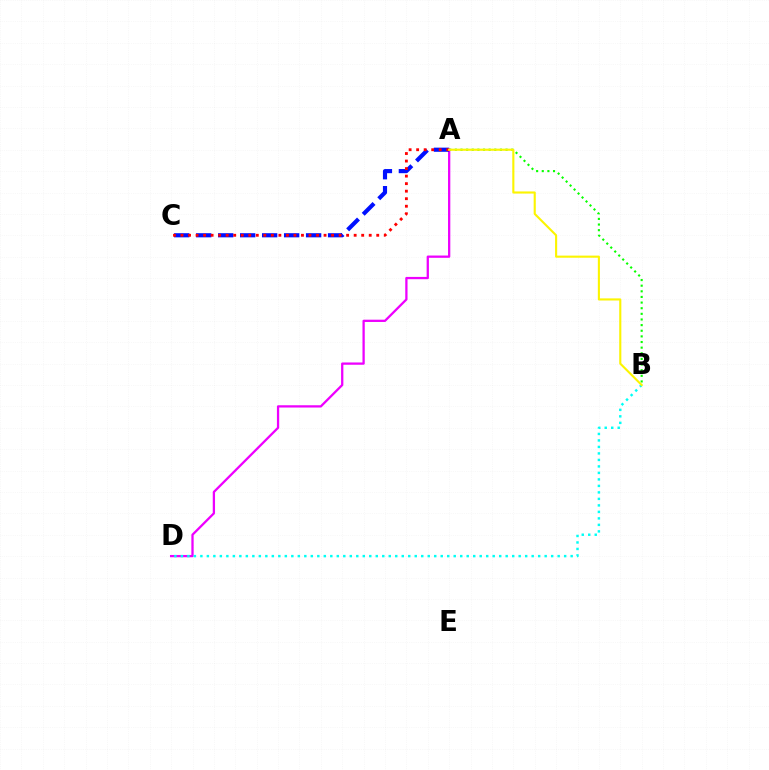{('A', 'B'): [{'color': '#08ff00', 'line_style': 'dotted', 'thickness': 1.53}, {'color': '#fcf500', 'line_style': 'solid', 'thickness': 1.52}], ('A', 'D'): [{'color': '#ee00ff', 'line_style': 'solid', 'thickness': 1.64}], ('B', 'D'): [{'color': '#00fff6', 'line_style': 'dotted', 'thickness': 1.76}], ('A', 'C'): [{'color': '#0010ff', 'line_style': 'dashed', 'thickness': 2.99}, {'color': '#ff0000', 'line_style': 'dotted', 'thickness': 2.05}]}